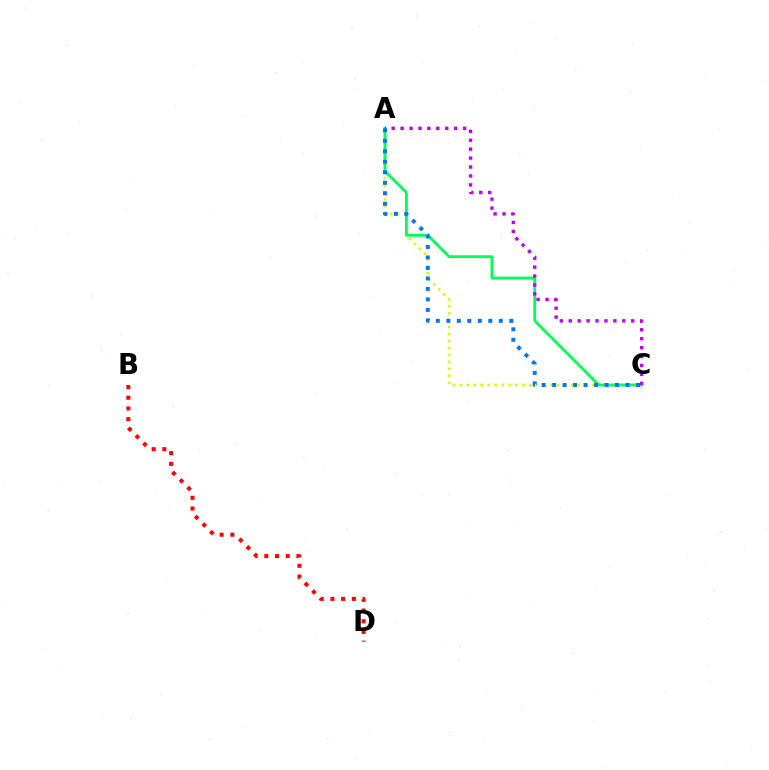{('B', 'D'): [{'color': '#ff0000', 'line_style': 'dotted', 'thickness': 2.91}], ('A', 'C'): [{'color': '#d1ff00', 'line_style': 'dotted', 'thickness': 1.89}, {'color': '#00ff5c', 'line_style': 'solid', 'thickness': 2.06}, {'color': '#0074ff', 'line_style': 'dotted', 'thickness': 2.85}, {'color': '#b900ff', 'line_style': 'dotted', 'thickness': 2.43}]}